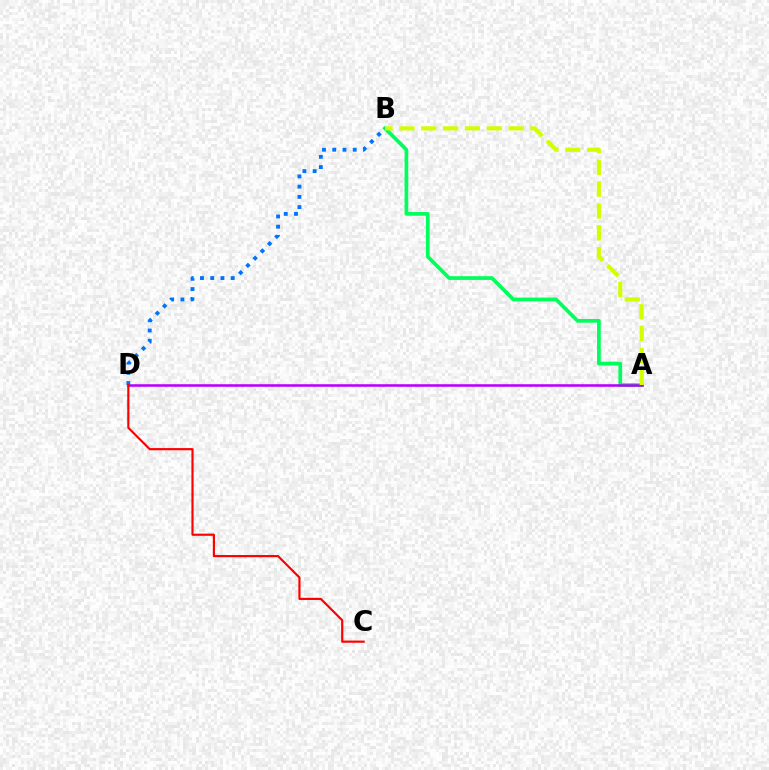{('A', 'B'): [{'color': '#00ff5c', 'line_style': 'solid', 'thickness': 2.67}, {'color': '#d1ff00', 'line_style': 'dashed', 'thickness': 2.97}], ('A', 'D'): [{'color': '#b900ff', 'line_style': 'solid', 'thickness': 1.85}], ('B', 'D'): [{'color': '#0074ff', 'line_style': 'dotted', 'thickness': 2.78}], ('C', 'D'): [{'color': '#ff0000', 'line_style': 'solid', 'thickness': 1.56}]}